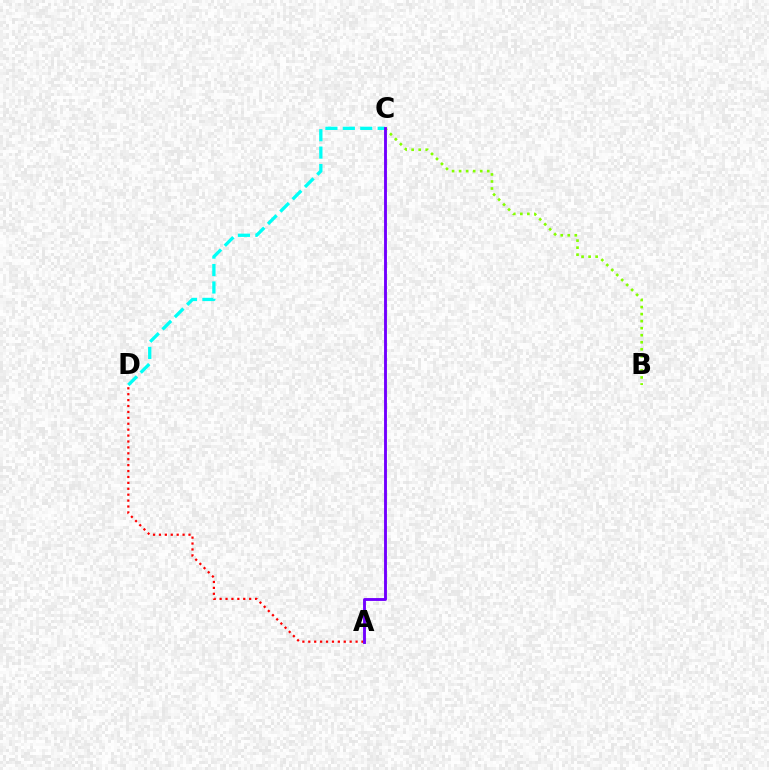{('C', 'D'): [{'color': '#00fff6', 'line_style': 'dashed', 'thickness': 2.37}], ('B', 'C'): [{'color': '#84ff00', 'line_style': 'dotted', 'thickness': 1.91}], ('A', 'D'): [{'color': '#ff0000', 'line_style': 'dotted', 'thickness': 1.61}], ('A', 'C'): [{'color': '#7200ff', 'line_style': 'solid', 'thickness': 2.07}]}